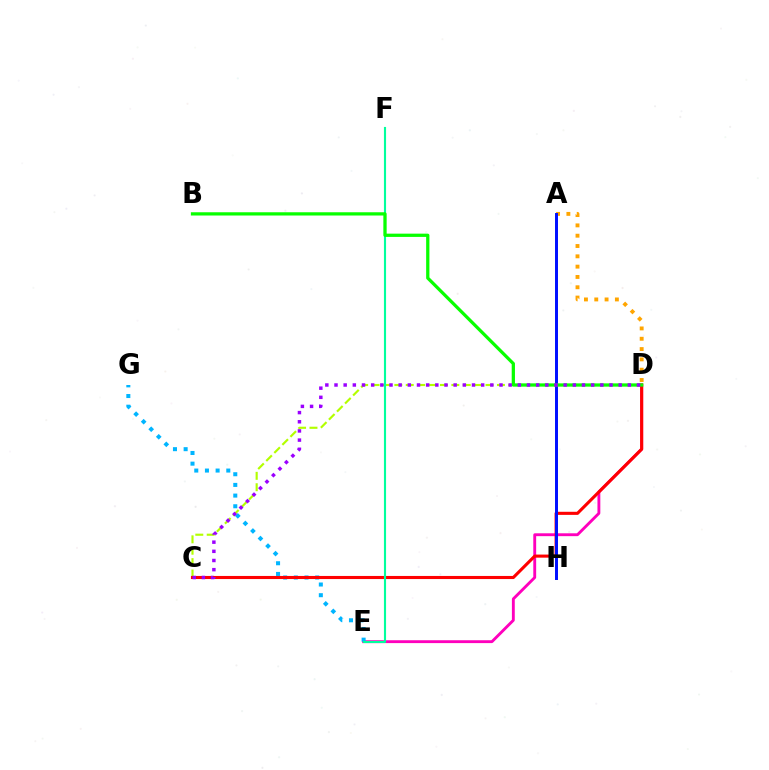{('D', 'E'): [{'color': '#ff00bd', 'line_style': 'solid', 'thickness': 2.06}], ('E', 'G'): [{'color': '#00b5ff', 'line_style': 'dotted', 'thickness': 2.9}], ('C', 'D'): [{'color': '#b3ff00', 'line_style': 'dashed', 'thickness': 1.55}, {'color': '#ff0000', 'line_style': 'solid', 'thickness': 2.23}, {'color': '#9b00ff', 'line_style': 'dotted', 'thickness': 2.49}], ('A', 'D'): [{'color': '#ffa500', 'line_style': 'dotted', 'thickness': 2.8}], ('E', 'F'): [{'color': '#00ff9d', 'line_style': 'solid', 'thickness': 1.53}], ('A', 'H'): [{'color': '#0010ff', 'line_style': 'solid', 'thickness': 2.13}], ('B', 'D'): [{'color': '#08ff00', 'line_style': 'solid', 'thickness': 2.34}]}